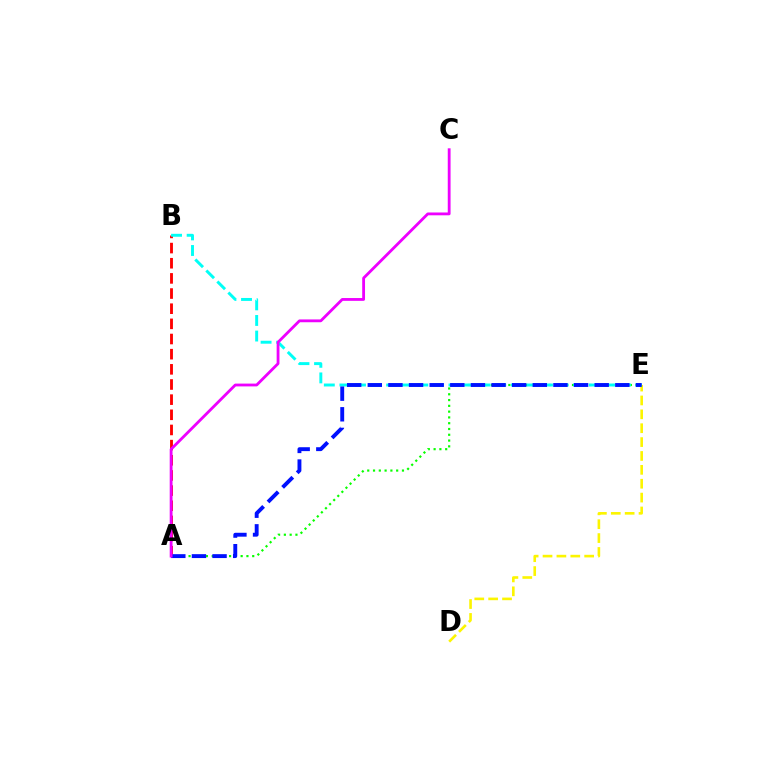{('D', 'E'): [{'color': '#fcf500', 'line_style': 'dashed', 'thickness': 1.89}], ('A', 'B'): [{'color': '#ff0000', 'line_style': 'dashed', 'thickness': 2.06}], ('A', 'E'): [{'color': '#08ff00', 'line_style': 'dotted', 'thickness': 1.57}, {'color': '#0010ff', 'line_style': 'dashed', 'thickness': 2.8}], ('B', 'E'): [{'color': '#00fff6', 'line_style': 'dashed', 'thickness': 2.12}], ('A', 'C'): [{'color': '#ee00ff', 'line_style': 'solid', 'thickness': 2.03}]}